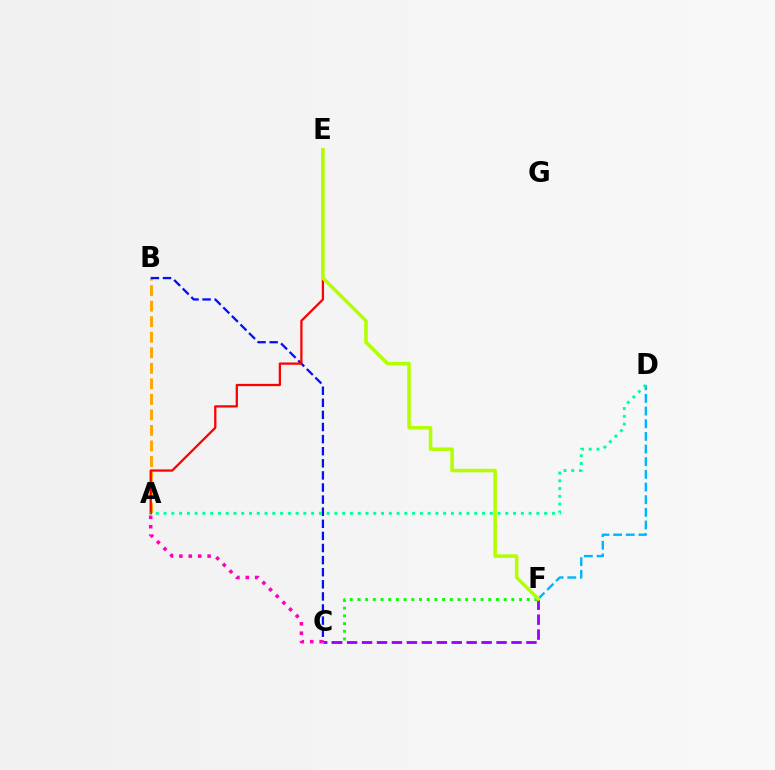{('C', 'F'): [{'color': '#08ff00', 'line_style': 'dotted', 'thickness': 2.09}, {'color': '#9b00ff', 'line_style': 'dashed', 'thickness': 2.03}], ('A', 'B'): [{'color': '#ffa500', 'line_style': 'dashed', 'thickness': 2.11}], ('B', 'C'): [{'color': '#0010ff', 'line_style': 'dashed', 'thickness': 1.64}], ('A', 'C'): [{'color': '#ff00bd', 'line_style': 'dotted', 'thickness': 2.56}], ('D', 'F'): [{'color': '#00b5ff', 'line_style': 'dashed', 'thickness': 1.72}], ('A', 'E'): [{'color': '#ff0000', 'line_style': 'solid', 'thickness': 1.64}], ('A', 'D'): [{'color': '#00ff9d', 'line_style': 'dotted', 'thickness': 2.11}], ('E', 'F'): [{'color': '#b3ff00', 'line_style': 'solid', 'thickness': 2.54}]}